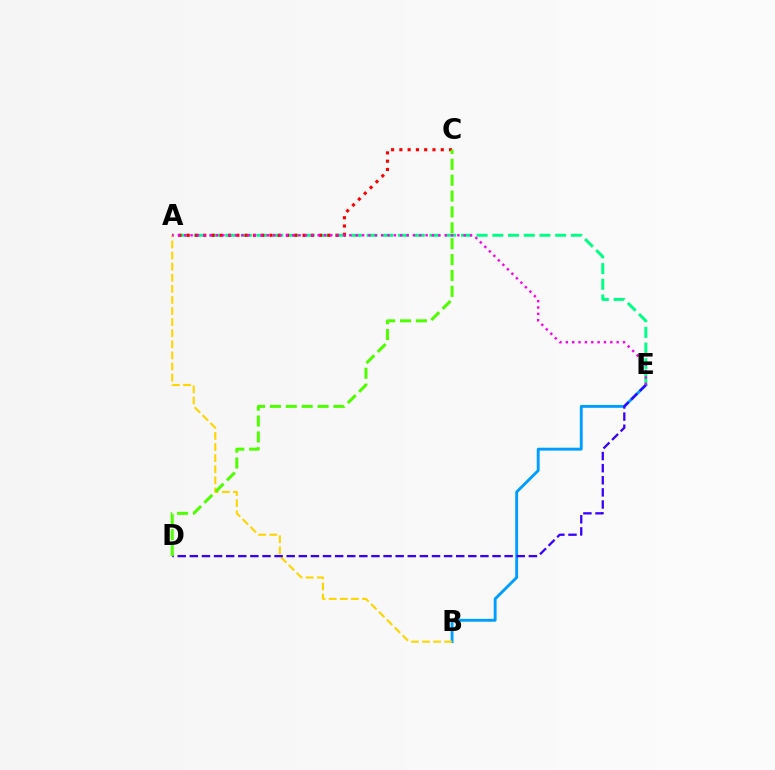{('A', 'E'): [{'color': '#00ff86', 'line_style': 'dashed', 'thickness': 2.13}, {'color': '#ff00ed', 'line_style': 'dotted', 'thickness': 1.73}], ('A', 'C'): [{'color': '#ff0000', 'line_style': 'dotted', 'thickness': 2.25}], ('B', 'E'): [{'color': '#009eff', 'line_style': 'solid', 'thickness': 2.08}], ('A', 'B'): [{'color': '#ffd500', 'line_style': 'dashed', 'thickness': 1.51}], ('D', 'E'): [{'color': '#3700ff', 'line_style': 'dashed', 'thickness': 1.64}], ('C', 'D'): [{'color': '#4fff00', 'line_style': 'dashed', 'thickness': 2.16}]}